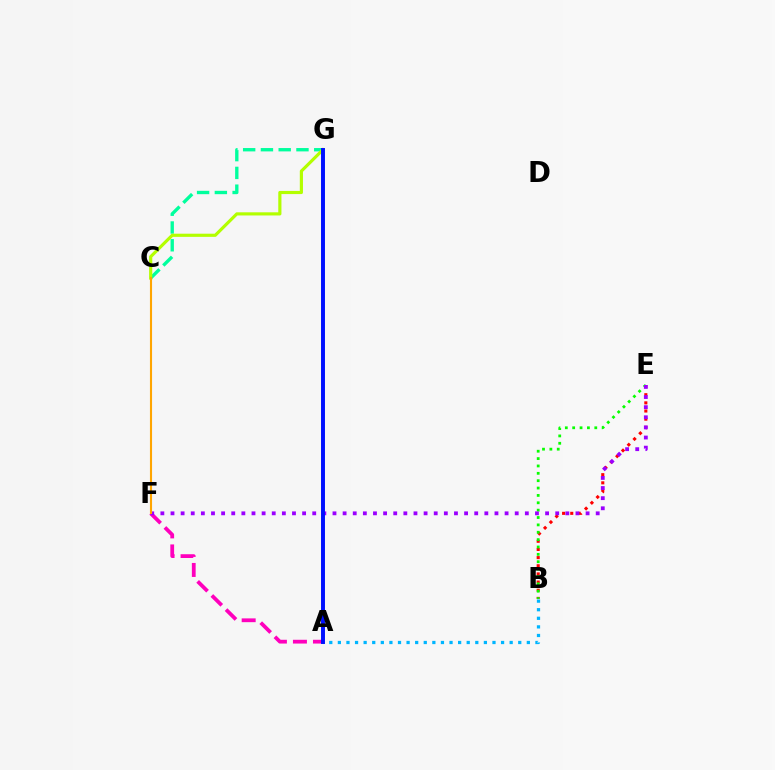{('A', 'B'): [{'color': '#00b5ff', 'line_style': 'dotted', 'thickness': 2.33}], ('A', 'F'): [{'color': '#ff00bd', 'line_style': 'dashed', 'thickness': 2.72}], ('C', 'G'): [{'color': '#00ff9d', 'line_style': 'dashed', 'thickness': 2.41}, {'color': '#b3ff00', 'line_style': 'solid', 'thickness': 2.27}], ('B', 'E'): [{'color': '#ff0000', 'line_style': 'dotted', 'thickness': 2.22}, {'color': '#08ff00', 'line_style': 'dotted', 'thickness': 2.0}], ('E', 'F'): [{'color': '#9b00ff', 'line_style': 'dotted', 'thickness': 2.75}], ('C', 'F'): [{'color': '#ffa500', 'line_style': 'solid', 'thickness': 1.52}], ('A', 'G'): [{'color': '#0010ff', 'line_style': 'solid', 'thickness': 2.84}]}